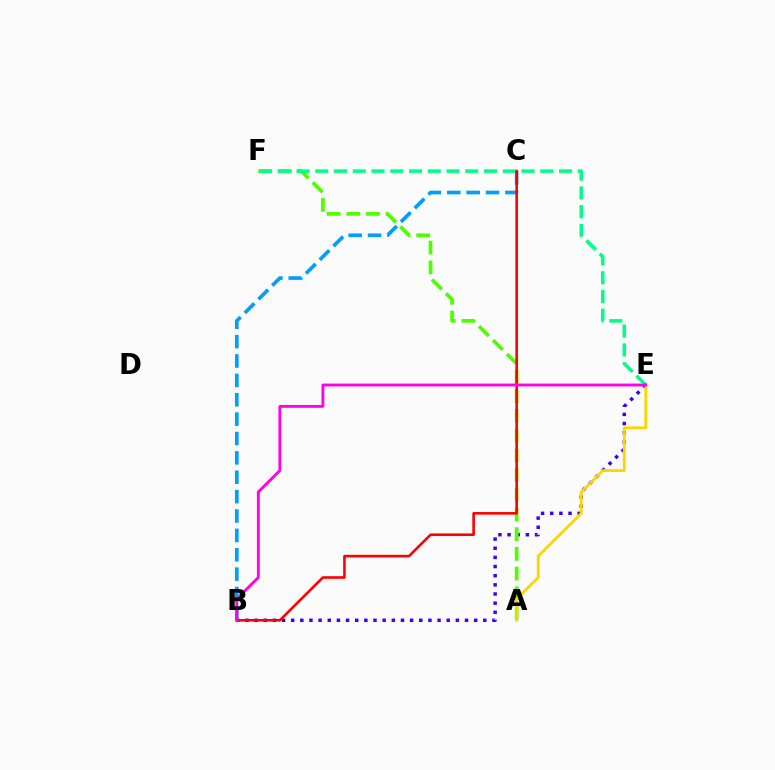{('B', 'E'): [{'color': '#3700ff', 'line_style': 'dotted', 'thickness': 2.49}, {'color': '#ff00ed', 'line_style': 'solid', 'thickness': 2.06}], ('A', 'F'): [{'color': '#4fff00', 'line_style': 'dashed', 'thickness': 2.68}], ('B', 'C'): [{'color': '#009eff', 'line_style': 'dashed', 'thickness': 2.63}, {'color': '#ff0000', 'line_style': 'solid', 'thickness': 1.87}], ('A', 'E'): [{'color': '#ffd500', 'line_style': 'solid', 'thickness': 2.03}], ('E', 'F'): [{'color': '#00ff86', 'line_style': 'dashed', 'thickness': 2.55}]}